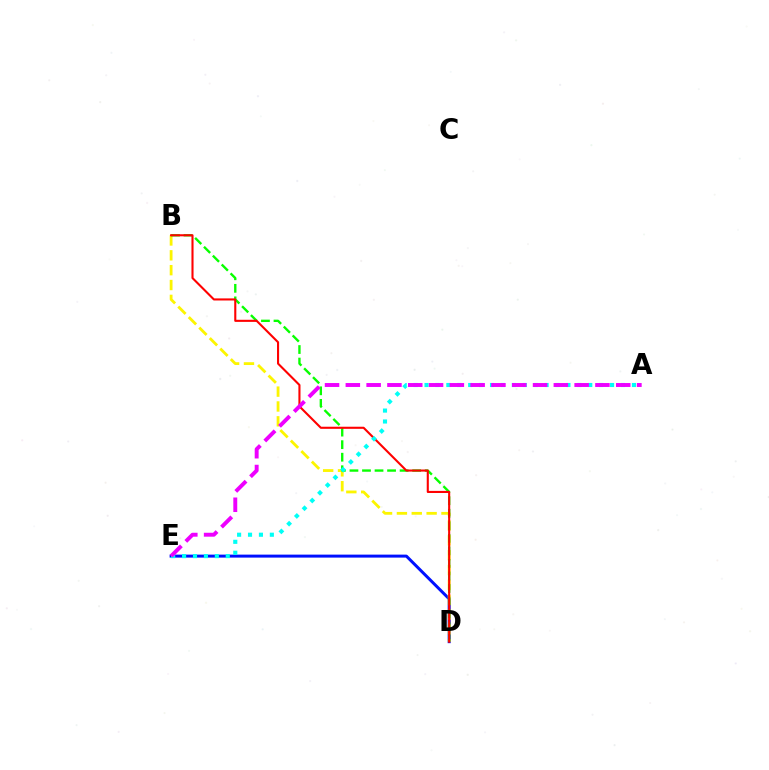{('D', 'E'): [{'color': '#0010ff', 'line_style': 'solid', 'thickness': 2.15}], ('B', 'D'): [{'color': '#fcf500', 'line_style': 'dashed', 'thickness': 2.02}, {'color': '#08ff00', 'line_style': 'dashed', 'thickness': 1.7}, {'color': '#ff0000', 'line_style': 'solid', 'thickness': 1.51}], ('A', 'E'): [{'color': '#00fff6', 'line_style': 'dotted', 'thickness': 2.97}, {'color': '#ee00ff', 'line_style': 'dashed', 'thickness': 2.83}]}